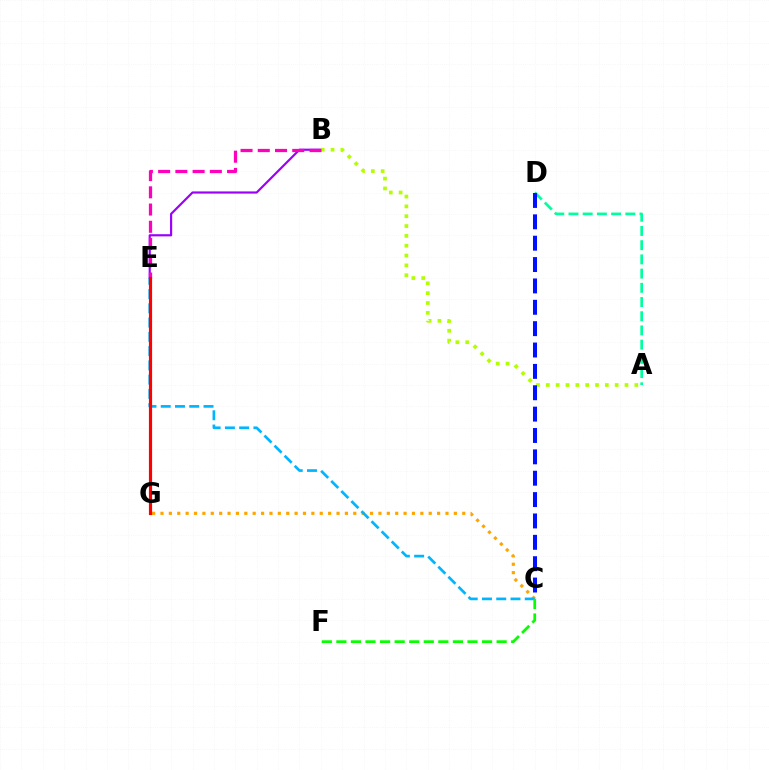{('B', 'E'): [{'color': '#9b00ff', 'line_style': 'solid', 'thickness': 1.56}, {'color': '#ff00bd', 'line_style': 'dashed', 'thickness': 2.34}], ('A', 'D'): [{'color': '#00ff9d', 'line_style': 'dashed', 'thickness': 1.93}], ('C', 'G'): [{'color': '#ffa500', 'line_style': 'dotted', 'thickness': 2.28}], ('C', 'E'): [{'color': '#00b5ff', 'line_style': 'dashed', 'thickness': 1.94}], ('A', 'B'): [{'color': '#b3ff00', 'line_style': 'dotted', 'thickness': 2.67}], ('E', 'G'): [{'color': '#ff0000', 'line_style': 'solid', 'thickness': 2.29}], ('C', 'D'): [{'color': '#0010ff', 'line_style': 'dashed', 'thickness': 2.9}], ('C', 'F'): [{'color': '#08ff00', 'line_style': 'dashed', 'thickness': 1.98}]}